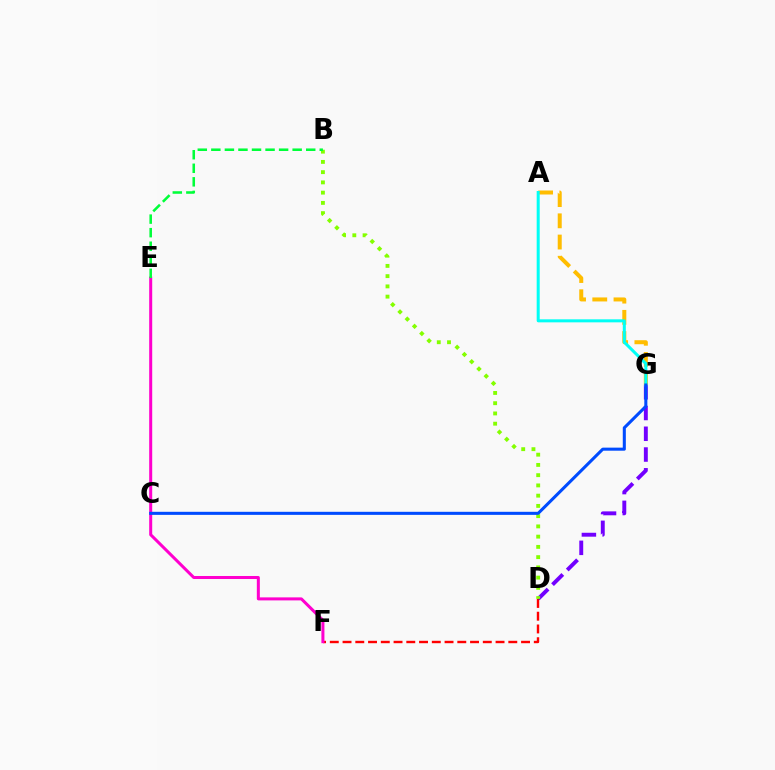{('D', 'F'): [{'color': '#ff0000', 'line_style': 'dashed', 'thickness': 1.73}], ('D', 'G'): [{'color': '#7200ff', 'line_style': 'dashed', 'thickness': 2.82}], ('A', 'G'): [{'color': '#ffbd00', 'line_style': 'dashed', 'thickness': 2.88}, {'color': '#00fff6', 'line_style': 'solid', 'thickness': 2.18}], ('B', 'D'): [{'color': '#84ff00', 'line_style': 'dotted', 'thickness': 2.78}], ('E', 'F'): [{'color': '#ff00cf', 'line_style': 'solid', 'thickness': 2.17}], ('C', 'G'): [{'color': '#004bff', 'line_style': 'solid', 'thickness': 2.2}], ('B', 'E'): [{'color': '#00ff39', 'line_style': 'dashed', 'thickness': 1.84}]}